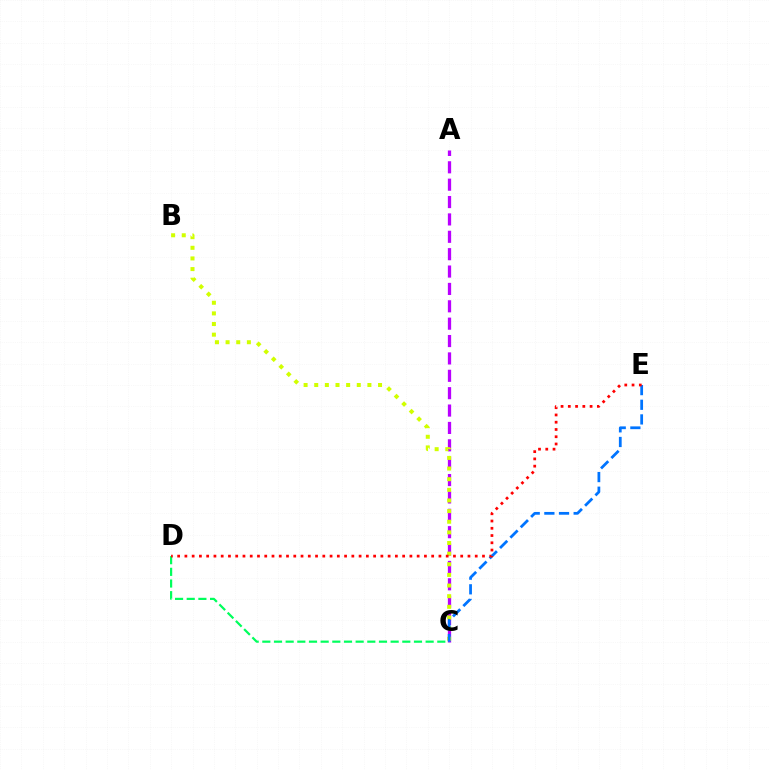{('A', 'C'): [{'color': '#b900ff', 'line_style': 'dashed', 'thickness': 2.36}], ('B', 'C'): [{'color': '#d1ff00', 'line_style': 'dotted', 'thickness': 2.89}], ('C', 'D'): [{'color': '#00ff5c', 'line_style': 'dashed', 'thickness': 1.58}], ('C', 'E'): [{'color': '#0074ff', 'line_style': 'dashed', 'thickness': 1.99}], ('D', 'E'): [{'color': '#ff0000', 'line_style': 'dotted', 'thickness': 1.97}]}